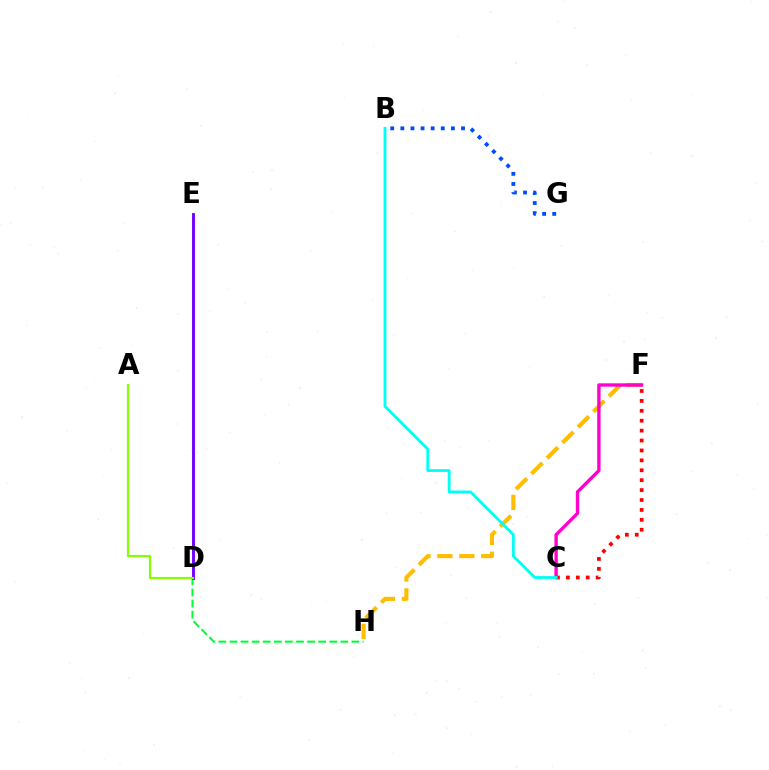{('B', 'G'): [{'color': '#004bff', 'line_style': 'dotted', 'thickness': 2.75}], ('D', 'H'): [{'color': '#00ff39', 'line_style': 'dashed', 'thickness': 1.51}], ('D', 'E'): [{'color': '#7200ff', 'line_style': 'solid', 'thickness': 2.1}], ('F', 'H'): [{'color': '#ffbd00', 'line_style': 'dashed', 'thickness': 2.98}], ('C', 'F'): [{'color': '#ff0000', 'line_style': 'dotted', 'thickness': 2.69}, {'color': '#ff00cf', 'line_style': 'solid', 'thickness': 2.42}], ('B', 'C'): [{'color': '#00fff6', 'line_style': 'solid', 'thickness': 2.05}], ('A', 'D'): [{'color': '#84ff00', 'line_style': 'solid', 'thickness': 1.56}]}